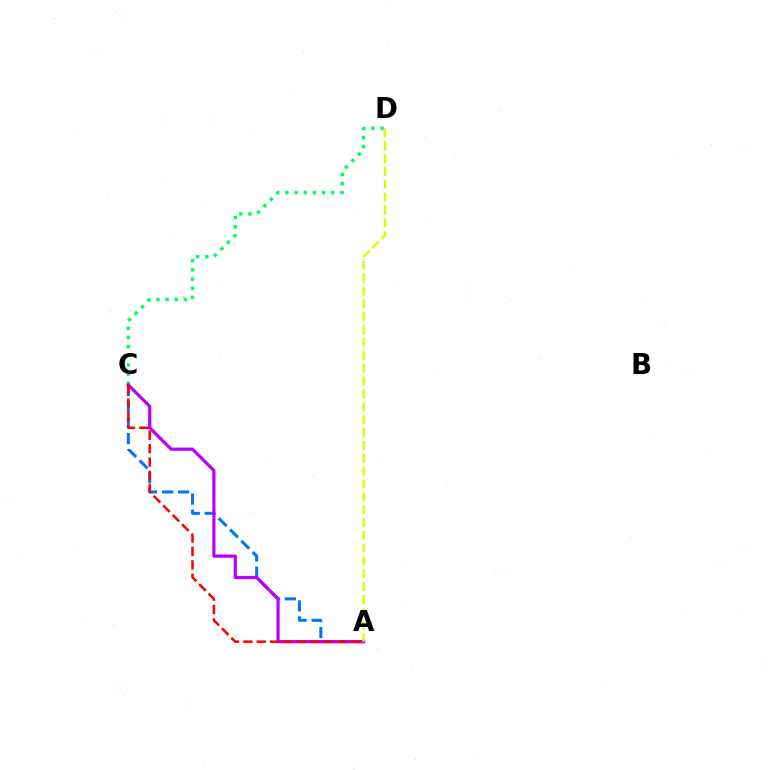{('A', 'C'): [{'color': '#0074ff', 'line_style': 'dashed', 'thickness': 2.18}, {'color': '#b900ff', 'line_style': 'solid', 'thickness': 2.3}, {'color': '#ff0000', 'line_style': 'dashed', 'thickness': 1.82}], ('C', 'D'): [{'color': '#00ff5c', 'line_style': 'dotted', 'thickness': 2.49}], ('A', 'D'): [{'color': '#d1ff00', 'line_style': 'dashed', 'thickness': 1.75}]}